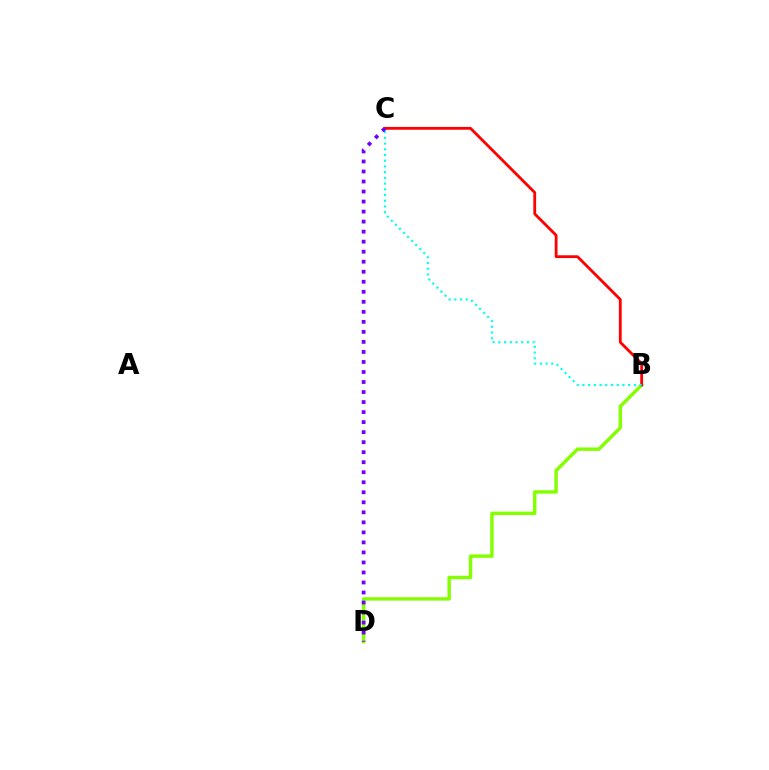{('B', 'D'): [{'color': '#84ff00', 'line_style': 'solid', 'thickness': 2.46}], ('B', 'C'): [{'color': '#ff0000', 'line_style': 'solid', 'thickness': 2.02}, {'color': '#00fff6', 'line_style': 'dotted', 'thickness': 1.55}], ('C', 'D'): [{'color': '#7200ff', 'line_style': 'dotted', 'thickness': 2.72}]}